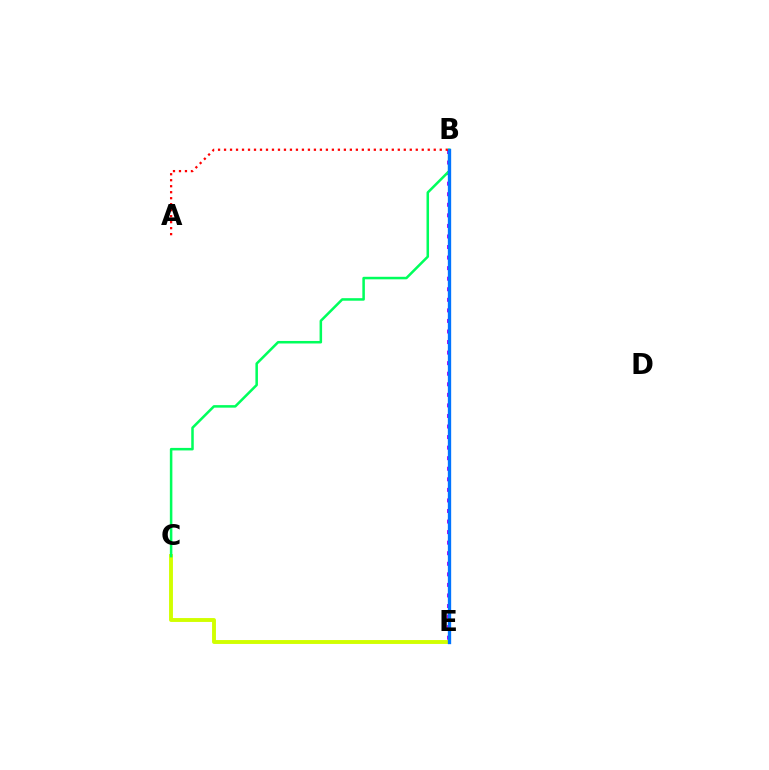{('C', 'E'): [{'color': '#d1ff00', 'line_style': 'solid', 'thickness': 2.8}], ('B', 'E'): [{'color': '#b900ff', 'line_style': 'dotted', 'thickness': 2.87}, {'color': '#0074ff', 'line_style': 'solid', 'thickness': 2.39}], ('B', 'C'): [{'color': '#00ff5c', 'line_style': 'solid', 'thickness': 1.82}], ('A', 'B'): [{'color': '#ff0000', 'line_style': 'dotted', 'thickness': 1.63}]}